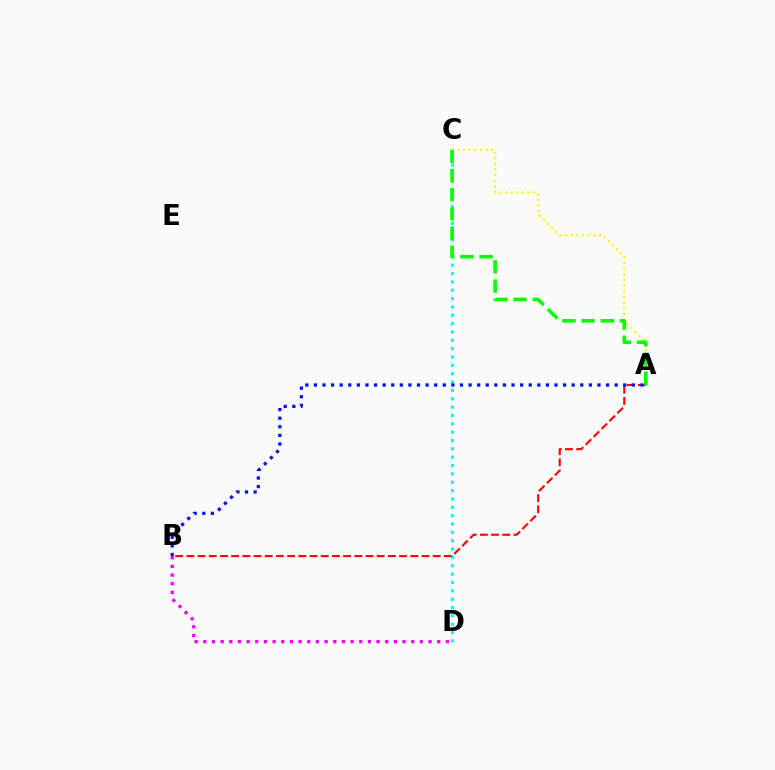{('C', 'D'): [{'color': '#00fff6', 'line_style': 'dotted', 'thickness': 2.27}], ('B', 'D'): [{'color': '#ee00ff', 'line_style': 'dotted', 'thickness': 2.35}], ('A', 'B'): [{'color': '#ff0000', 'line_style': 'dashed', 'thickness': 1.52}, {'color': '#0010ff', 'line_style': 'dotted', 'thickness': 2.33}], ('A', 'C'): [{'color': '#fcf500', 'line_style': 'dotted', 'thickness': 1.53}, {'color': '#08ff00', 'line_style': 'dashed', 'thickness': 2.61}]}